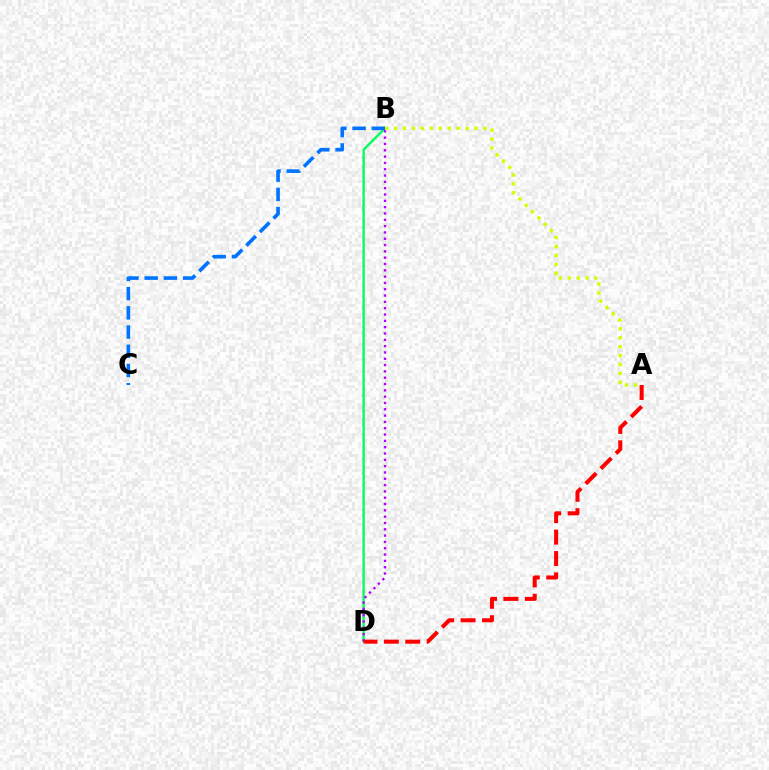{('B', 'D'): [{'color': '#00ff5c', 'line_style': 'solid', 'thickness': 1.7}, {'color': '#b900ff', 'line_style': 'dotted', 'thickness': 1.72}], ('A', 'D'): [{'color': '#ff0000', 'line_style': 'dashed', 'thickness': 2.91}], ('B', 'C'): [{'color': '#0074ff', 'line_style': 'dashed', 'thickness': 2.61}], ('A', 'B'): [{'color': '#d1ff00', 'line_style': 'dotted', 'thickness': 2.43}]}